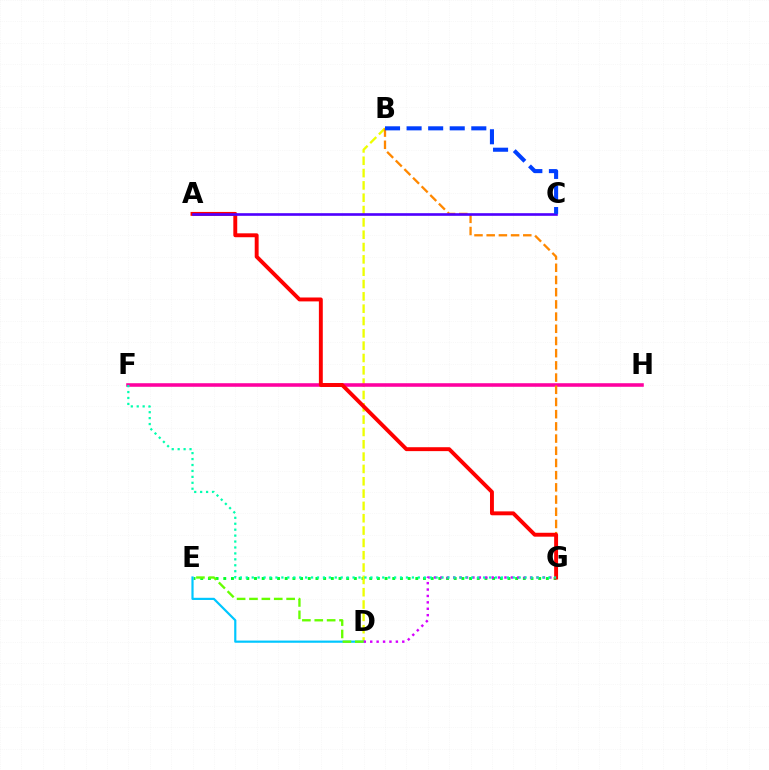{('E', 'G'): [{'color': '#00ff27', 'line_style': 'dotted', 'thickness': 2.09}], ('B', 'D'): [{'color': '#eeff00', 'line_style': 'dashed', 'thickness': 1.67}], ('D', 'E'): [{'color': '#00c7ff', 'line_style': 'solid', 'thickness': 1.58}, {'color': '#66ff00', 'line_style': 'dashed', 'thickness': 1.68}], ('F', 'H'): [{'color': '#ff00a0', 'line_style': 'solid', 'thickness': 2.56}], ('B', 'G'): [{'color': '#ff8800', 'line_style': 'dashed', 'thickness': 1.66}], ('D', 'G'): [{'color': '#d600ff', 'line_style': 'dotted', 'thickness': 1.74}], ('A', 'G'): [{'color': '#ff0000', 'line_style': 'solid', 'thickness': 2.81}], ('F', 'G'): [{'color': '#00ffaf', 'line_style': 'dotted', 'thickness': 1.61}], ('A', 'C'): [{'color': '#4f00ff', 'line_style': 'solid', 'thickness': 1.89}], ('B', 'C'): [{'color': '#003fff', 'line_style': 'dashed', 'thickness': 2.93}]}